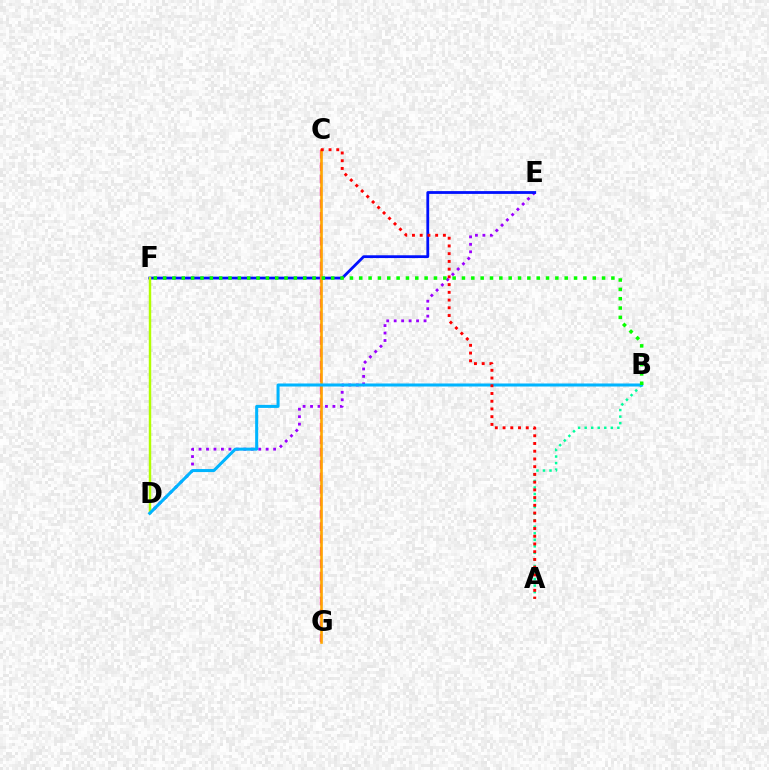{('D', 'E'): [{'color': '#9b00ff', 'line_style': 'dotted', 'thickness': 2.03}], ('E', 'F'): [{'color': '#0010ff', 'line_style': 'solid', 'thickness': 2.01}], ('D', 'F'): [{'color': '#b3ff00', 'line_style': 'solid', 'thickness': 1.76}], ('C', 'G'): [{'color': '#ff00bd', 'line_style': 'dashed', 'thickness': 1.69}, {'color': '#ffa500', 'line_style': 'solid', 'thickness': 1.89}], ('A', 'B'): [{'color': '#00ff9d', 'line_style': 'dotted', 'thickness': 1.78}], ('B', 'D'): [{'color': '#00b5ff', 'line_style': 'solid', 'thickness': 2.18}], ('A', 'C'): [{'color': '#ff0000', 'line_style': 'dotted', 'thickness': 2.1}], ('B', 'F'): [{'color': '#08ff00', 'line_style': 'dotted', 'thickness': 2.54}]}